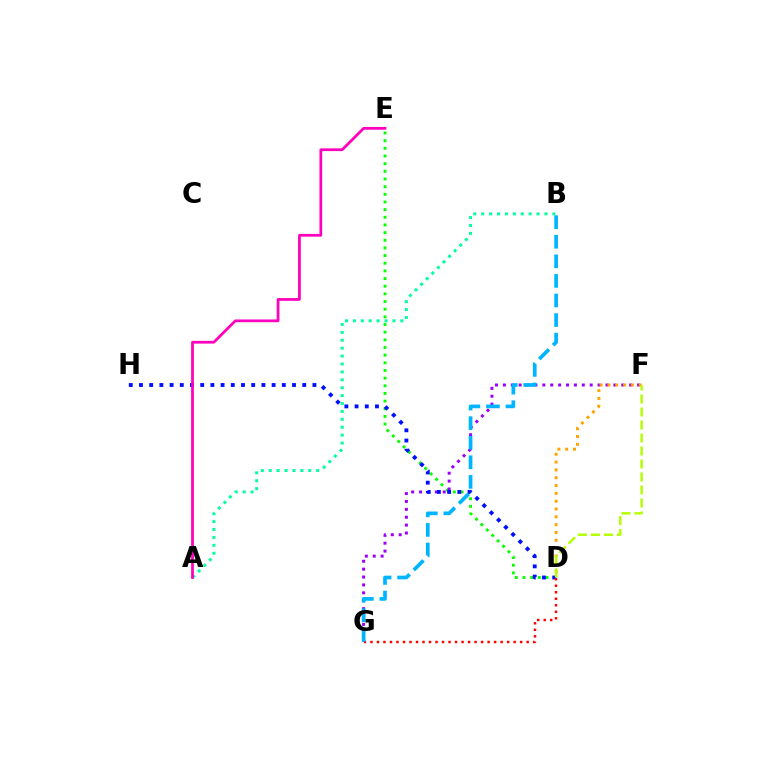{('D', 'E'): [{'color': '#08ff00', 'line_style': 'dotted', 'thickness': 2.08}], ('F', 'G'): [{'color': '#9b00ff', 'line_style': 'dotted', 'thickness': 2.14}], ('A', 'B'): [{'color': '#00ff9d', 'line_style': 'dotted', 'thickness': 2.15}], ('D', 'H'): [{'color': '#0010ff', 'line_style': 'dotted', 'thickness': 2.77}], ('D', 'F'): [{'color': '#ffa500', 'line_style': 'dotted', 'thickness': 2.13}, {'color': '#b3ff00', 'line_style': 'dashed', 'thickness': 1.77}], ('D', 'G'): [{'color': '#ff0000', 'line_style': 'dotted', 'thickness': 1.77}], ('A', 'E'): [{'color': '#ff00bd', 'line_style': 'solid', 'thickness': 1.98}], ('B', 'G'): [{'color': '#00b5ff', 'line_style': 'dashed', 'thickness': 2.66}]}